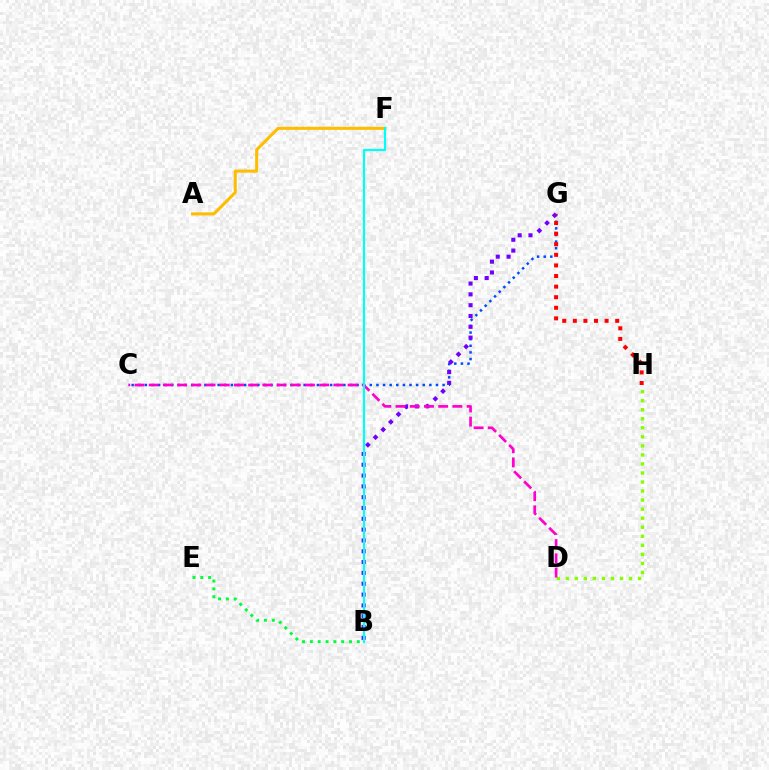{('B', 'E'): [{'color': '#00ff39', 'line_style': 'dotted', 'thickness': 2.13}], ('D', 'H'): [{'color': '#84ff00', 'line_style': 'dotted', 'thickness': 2.46}], ('A', 'F'): [{'color': '#ffbd00', 'line_style': 'solid', 'thickness': 2.2}], ('C', 'G'): [{'color': '#004bff', 'line_style': 'dotted', 'thickness': 1.8}], ('B', 'G'): [{'color': '#7200ff', 'line_style': 'dotted', 'thickness': 2.94}], ('G', 'H'): [{'color': '#ff0000', 'line_style': 'dotted', 'thickness': 2.88}], ('C', 'D'): [{'color': '#ff00cf', 'line_style': 'dashed', 'thickness': 1.93}], ('B', 'F'): [{'color': '#00fff6', 'line_style': 'solid', 'thickness': 1.57}]}